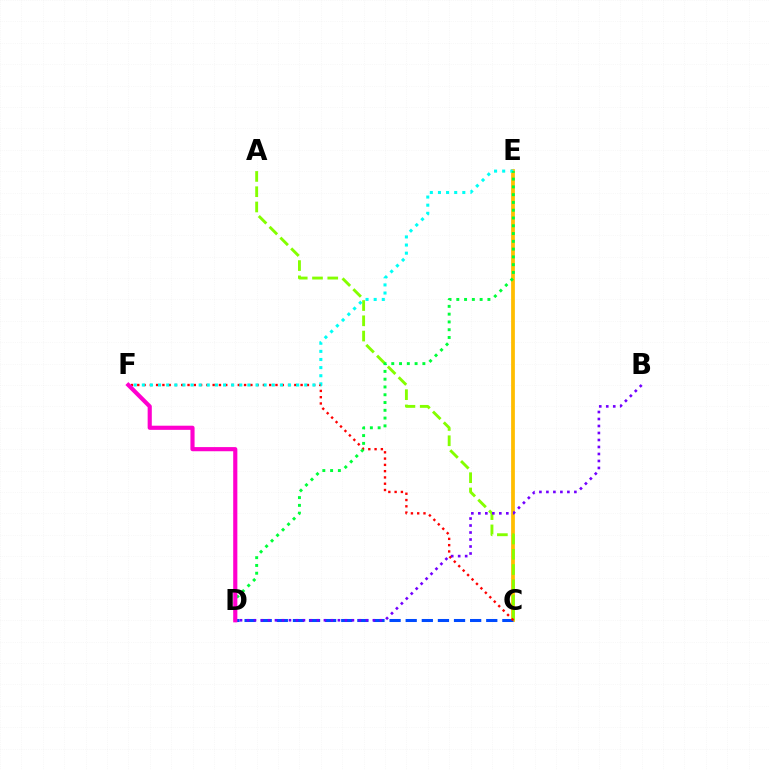{('C', 'E'): [{'color': '#ffbd00', 'line_style': 'solid', 'thickness': 2.71}], ('C', 'D'): [{'color': '#004bff', 'line_style': 'dashed', 'thickness': 2.19}], ('A', 'C'): [{'color': '#84ff00', 'line_style': 'dashed', 'thickness': 2.07}], ('C', 'F'): [{'color': '#ff0000', 'line_style': 'dotted', 'thickness': 1.71}], ('B', 'D'): [{'color': '#7200ff', 'line_style': 'dotted', 'thickness': 1.9}], ('E', 'F'): [{'color': '#00fff6', 'line_style': 'dotted', 'thickness': 2.21}], ('D', 'E'): [{'color': '#00ff39', 'line_style': 'dotted', 'thickness': 2.11}], ('D', 'F'): [{'color': '#ff00cf', 'line_style': 'solid', 'thickness': 2.99}]}